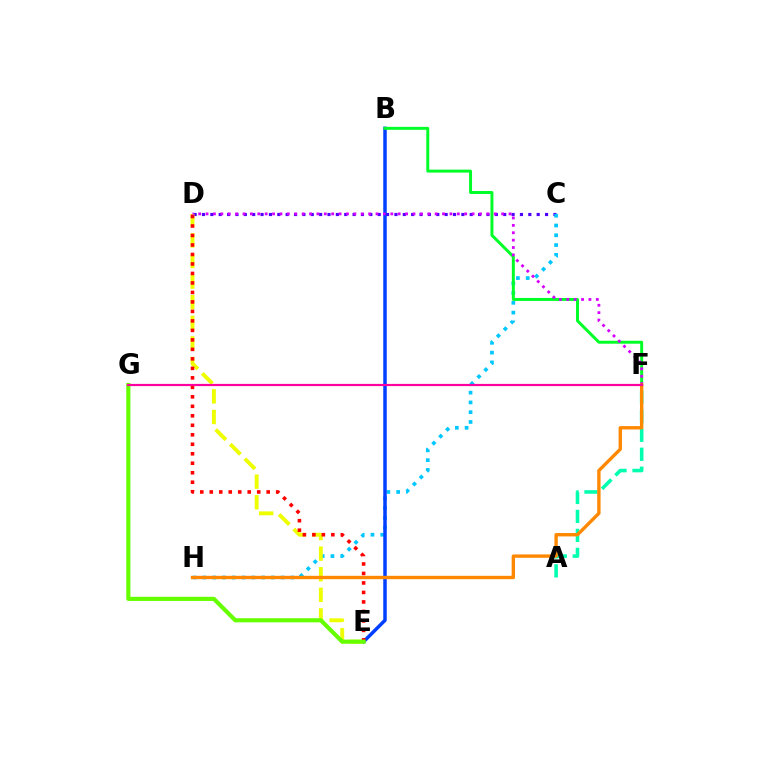{('C', 'D'): [{'color': '#4f00ff', 'line_style': 'dotted', 'thickness': 2.27}], ('C', 'H'): [{'color': '#00c7ff', 'line_style': 'dotted', 'thickness': 2.66}], ('A', 'F'): [{'color': '#00ffaf', 'line_style': 'dashed', 'thickness': 2.58}], ('B', 'E'): [{'color': '#003fff', 'line_style': 'solid', 'thickness': 2.5}], ('D', 'E'): [{'color': '#eeff00', 'line_style': 'dashed', 'thickness': 2.8}, {'color': '#ff0000', 'line_style': 'dotted', 'thickness': 2.58}], ('E', 'G'): [{'color': '#66ff00', 'line_style': 'solid', 'thickness': 2.98}], ('B', 'F'): [{'color': '#00ff27', 'line_style': 'solid', 'thickness': 2.13}], ('D', 'F'): [{'color': '#d600ff', 'line_style': 'dotted', 'thickness': 2.01}], ('F', 'H'): [{'color': '#ff8800', 'line_style': 'solid', 'thickness': 2.43}], ('F', 'G'): [{'color': '#ff00a0', 'line_style': 'solid', 'thickness': 1.58}]}